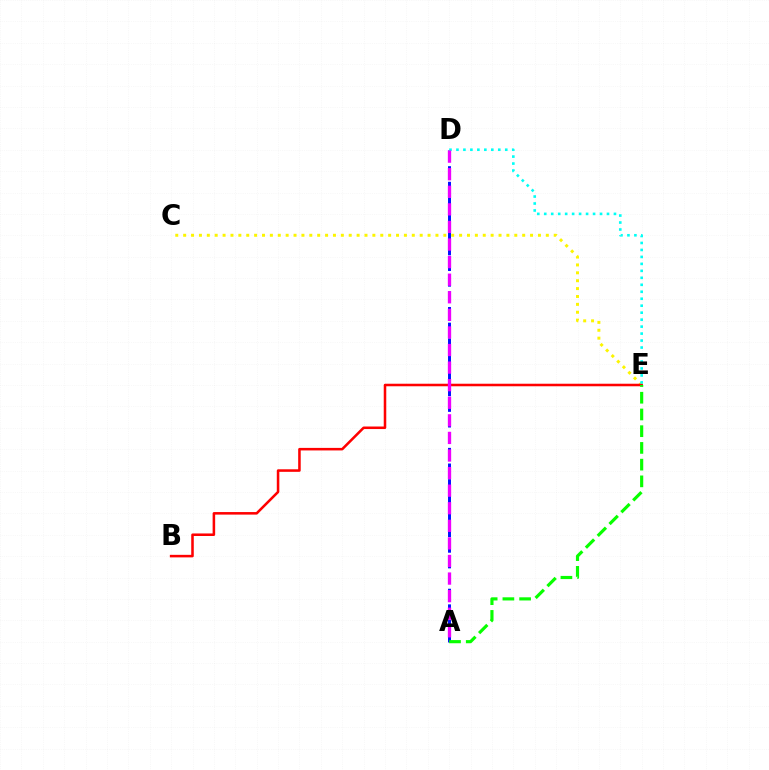{('C', 'E'): [{'color': '#fcf500', 'line_style': 'dotted', 'thickness': 2.14}], ('A', 'D'): [{'color': '#0010ff', 'line_style': 'dashed', 'thickness': 2.13}, {'color': '#ee00ff', 'line_style': 'dashed', 'thickness': 2.39}], ('B', 'E'): [{'color': '#ff0000', 'line_style': 'solid', 'thickness': 1.83}], ('A', 'E'): [{'color': '#08ff00', 'line_style': 'dashed', 'thickness': 2.27}], ('D', 'E'): [{'color': '#00fff6', 'line_style': 'dotted', 'thickness': 1.89}]}